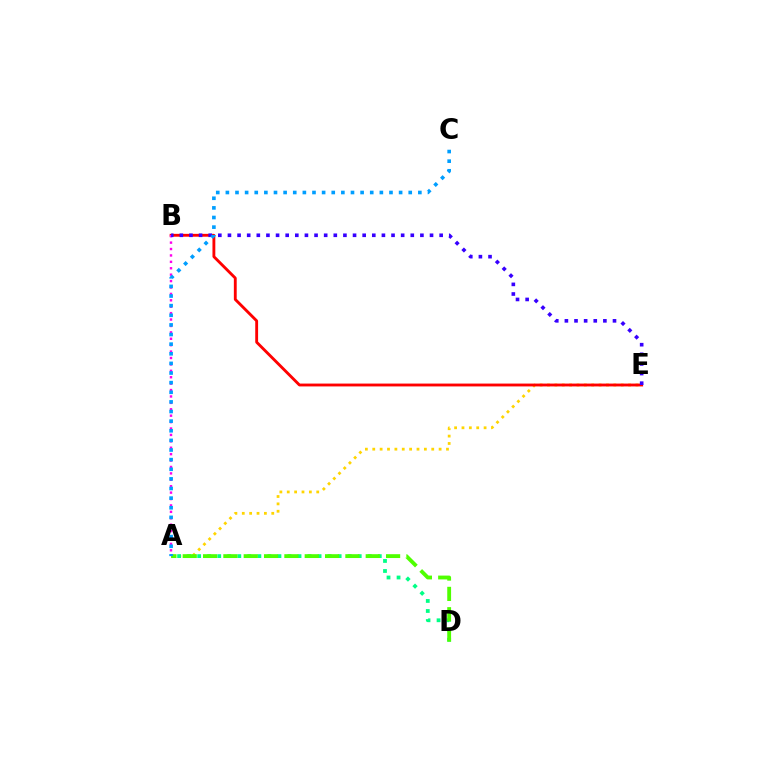{('A', 'E'): [{'color': '#ffd500', 'line_style': 'dotted', 'thickness': 2.0}], ('A', 'D'): [{'color': '#00ff86', 'line_style': 'dotted', 'thickness': 2.73}, {'color': '#4fff00', 'line_style': 'dashed', 'thickness': 2.76}], ('B', 'E'): [{'color': '#ff0000', 'line_style': 'solid', 'thickness': 2.05}, {'color': '#3700ff', 'line_style': 'dotted', 'thickness': 2.61}], ('A', 'B'): [{'color': '#ff00ed', 'line_style': 'dotted', 'thickness': 1.74}], ('A', 'C'): [{'color': '#009eff', 'line_style': 'dotted', 'thickness': 2.61}]}